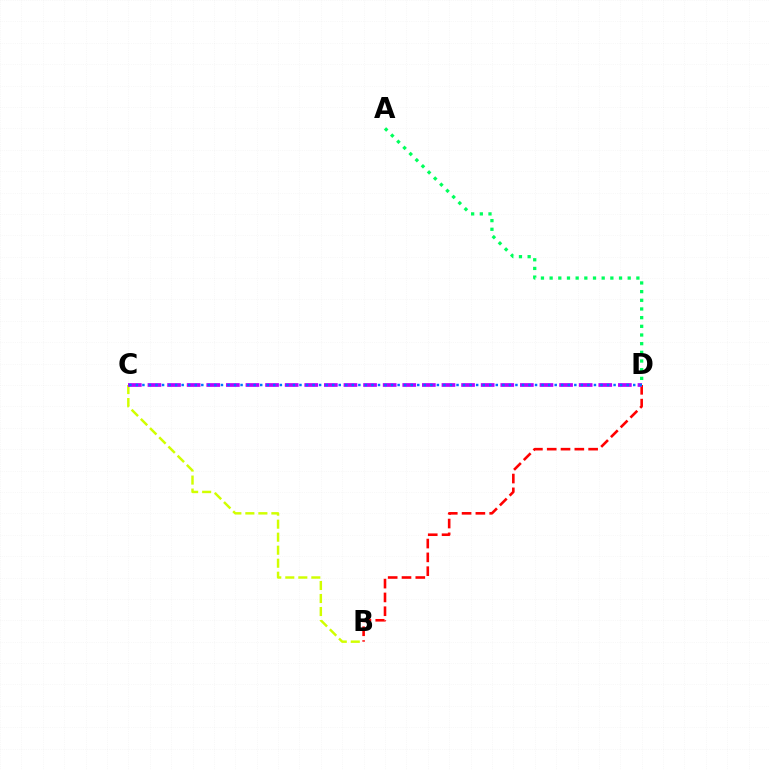{('B', 'D'): [{'color': '#ff0000', 'line_style': 'dashed', 'thickness': 1.88}], ('B', 'C'): [{'color': '#d1ff00', 'line_style': 'dashed', 'thickness': 1.77}], ('A', 'D'): [{'color': '#00ff5c', 'line_style': 'dotted', 'thickness': 2.36}], ('C', 'D'): [{'color': '#b900ff', 'line_style': 'dashed', 'thickness': 2.66}, {'color': '#0074ff', 'line_style': 'dotted', 'thickness': 1.78}]}